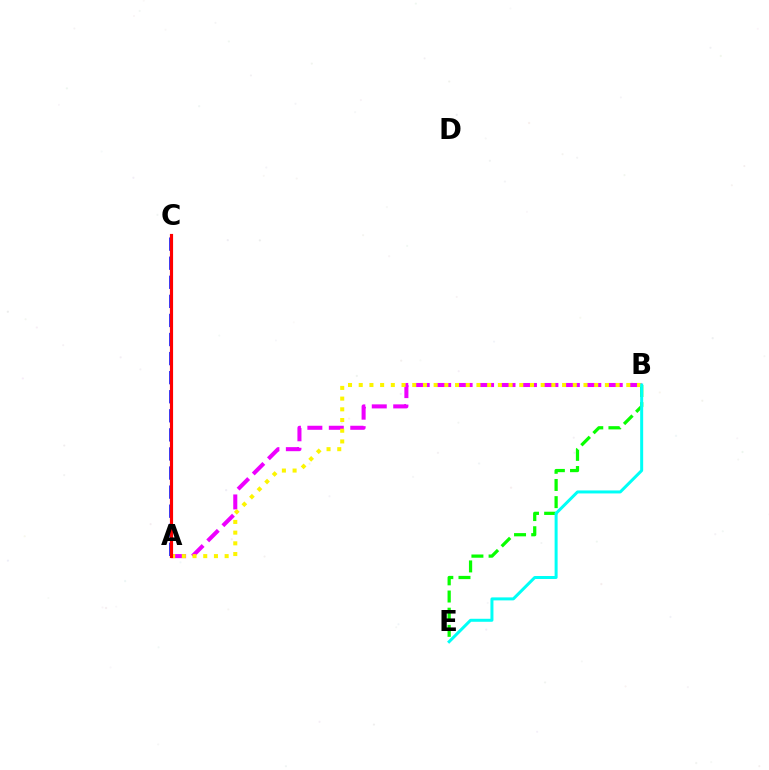{('A', 'B'): [{'color': '#ee00ff', 'line_style': 'dashed', 'thickness': 2.91}, {'color': '#fcf500', 'line_style': 'dotted', 'thickness': 2.91}], ('A', 'C'): [{'color': '#0010ff', 'line_style': 'dashed', 'thickness': 2.59}, {'color': '#ff0000', 'line_style': 'solid', 'thickness': 2.27}], ('B', 'E'): [{'color': '#08ff00', 'line_style': 'dashed', 'thickness': 2.33}, {'color': '#00fff6', 'line_style': 'solid', 'thickness': 2.16}]}